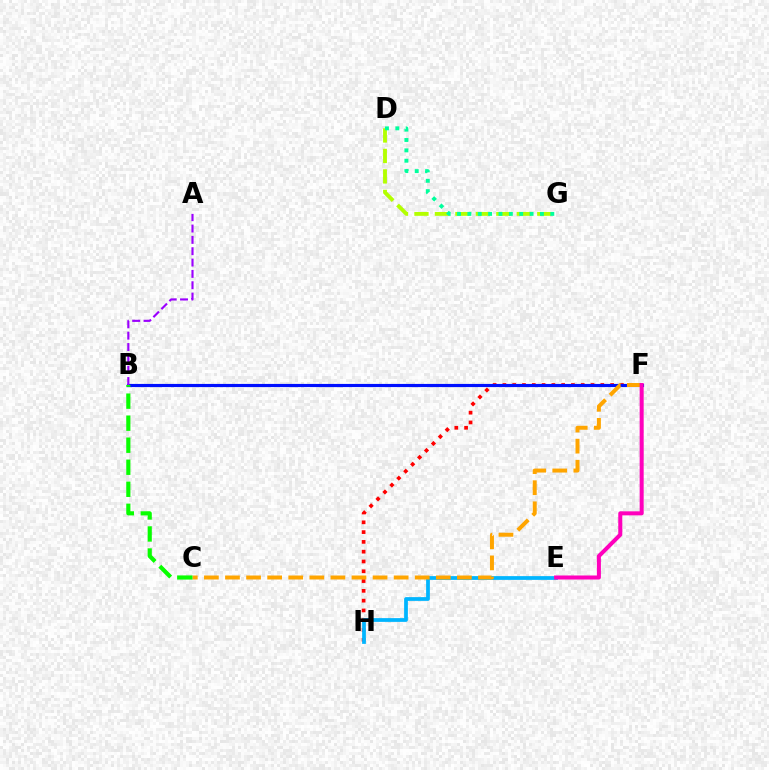{('F', 'H'): [{'color': '#ff0000', 'line_style': 'dotted', 'thickness': 2.66}], ('B', 'F'): [{'color': '#0010ff', 'line_style': 'solid', 'thickness': 2.27}], ('E', 'H'): [{'color': '#00b5ff', 'line_style': 'solid', 'thickness': 2.7}], ('D', 'G'): [{'color': '#b3ff00', 'line_style': 'dashed', 'thickness': 2.78}, {'color': '#00ff9d', 'line_style': 'dotted', 'thickness': 2.82}], ('C', 'F'): [{'color': '#ffa500', 'line_style': 'dashed', 'thickness': 2.86}], ('E', 'F'): [{'color': '#ff00bd', 'line_style': 'solid', 'thickness': 2.9}], ('B', 'C'): [{'color': '#08ff00', 'line_style': 'dashed', 'thickness': 2.99}], ('A', 'B'): [{'color': '#9b00ff', 'line_style': 'dashed', 'thickness': 1.54}]}